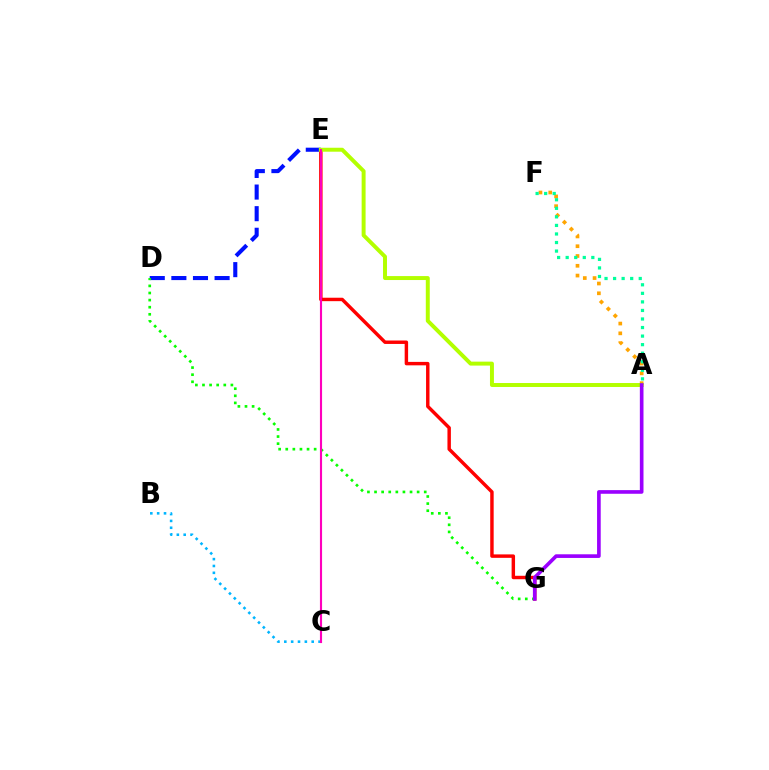{('D', 'E'): [{'color': '#0010ff', 'line_style': 'dashed', 'thickness': 2.94}], ('D', 'G'): [{'color': '#08ff00', 'line_style': 'dotted', 'thickness': 1.93}], ('A', 'F'): [{'color': '#ffa500', 'line_style': 'dotted', 'thickness': 2.66}, {'color': '#00ff9d', 'line_style': 'dotted', 'thickness': 2.32}], ('E', 'G'): [{'color': '#ff0000', 'line_style': 'solid', 'thickness': 2.48}], ('B', 'C'): [{'color': '#00b5ff', 'line_style': 'dotted', 'thickness': 1.86}], ('A', 'E'): [{'color': '#b3ff00', 'line_style': 'solid', 'thickness': 2.85}], ('A', 'G'): [{'color': '#9b00ff', 'line_style': 'solid', 'thickness': 2.63}], ('C', 'E'): [{'color': '#ff00bd', 'line_style': 'solid', 'thickness': 1.54}]}